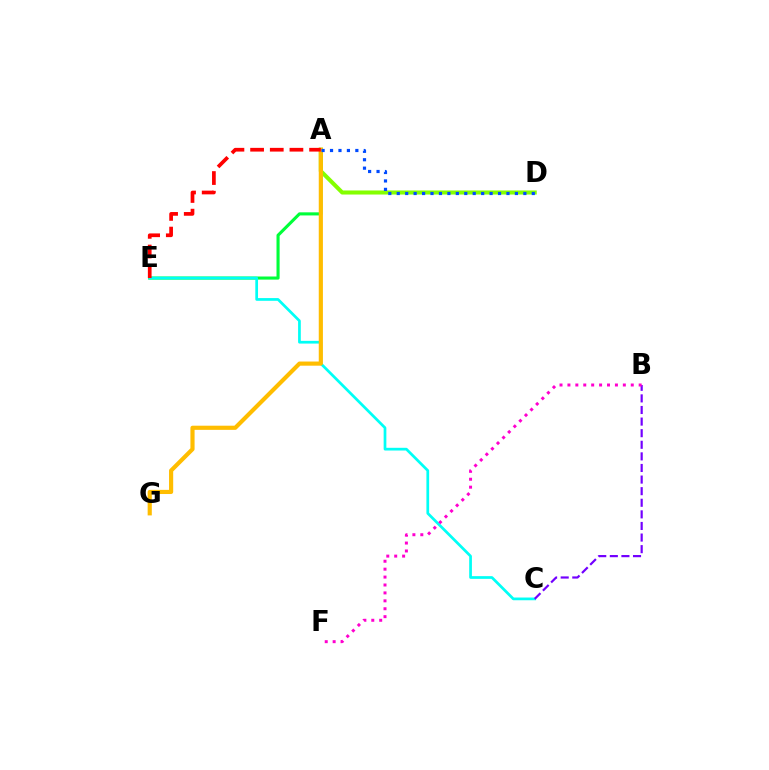{('A', 'E'): [{'color': '#00ff39', 'line_style': 'solid', 'thickness': 2.24}, {'color': '#ff0000', 'line_style': 'dashed', 'thickness': 2.67}], ('C', 'E'): [{'color': '#00fff6', 'line_style': 'solid', 'thickness': 1.96}], ('A', 'D'): [{'color': '#84ff00', 'line_style': 'solid', 'thickness': 2.92}, {'color': '#004bff', 'line_style': 'dotted', 'thickness': 2.29}], ('A', 'G'): [{'color': '#ffbd00', 'line_style': 'solid', 'thickness': 2.99}], ('B', 'C'): [{'color': '#7200ff', 'line_style': 'dashed', 'thickness': 1.58}], ('B', 'F'): [{'color': '#ff00cf', 'line_style': 'dotted', 'thickness': 2.15}]}